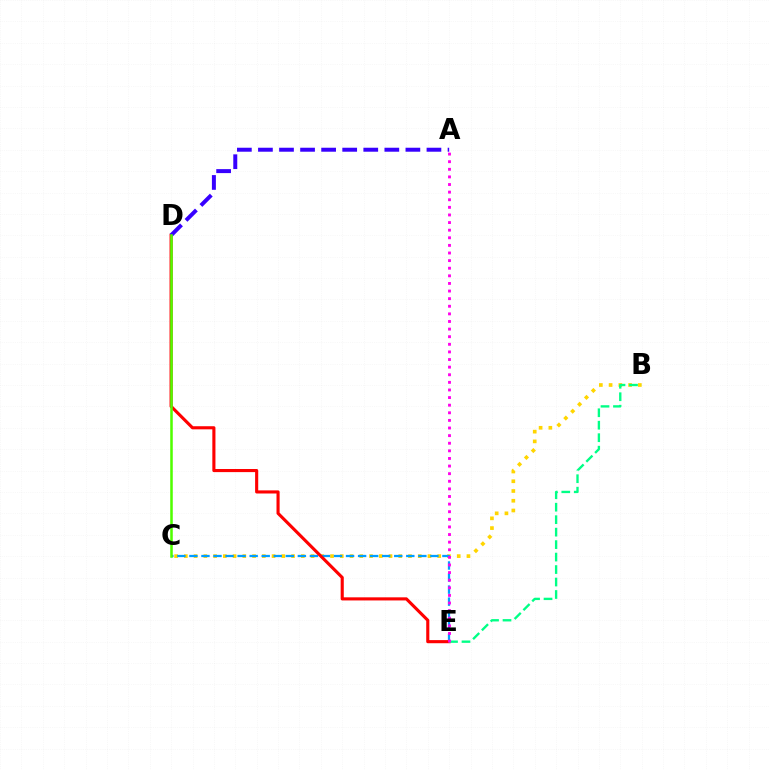{('B', 'C'): [{'color': '#ffd500', 'line_style': 'dotted', 'thickness': 2.65}], ('C', 'E'): [{'color': '#009eff', 'line_style': 'dashed', 'thickness': 1.64}], ('D', 'E'): [{'color': '#ff0000', 'line_style': 'solid', 'thickness': 2.24}], ('A', 'D'): [{'color': '#3700ff', 'line_style': 'dashed', 'thickness': 2.86}], ('B', 'E'): [{'color': '#00ff86', 'line_style': 'dashed', 'thickness': 1.69}], ('C', 'D'): [{'color': '#4fff00', 'line_style': 'solid', 'thickness': 1.83}], ('A', 'E'): [{'color': '#ff00ed', 'line_style': 'dotted', 'thickness': 2.07}]}